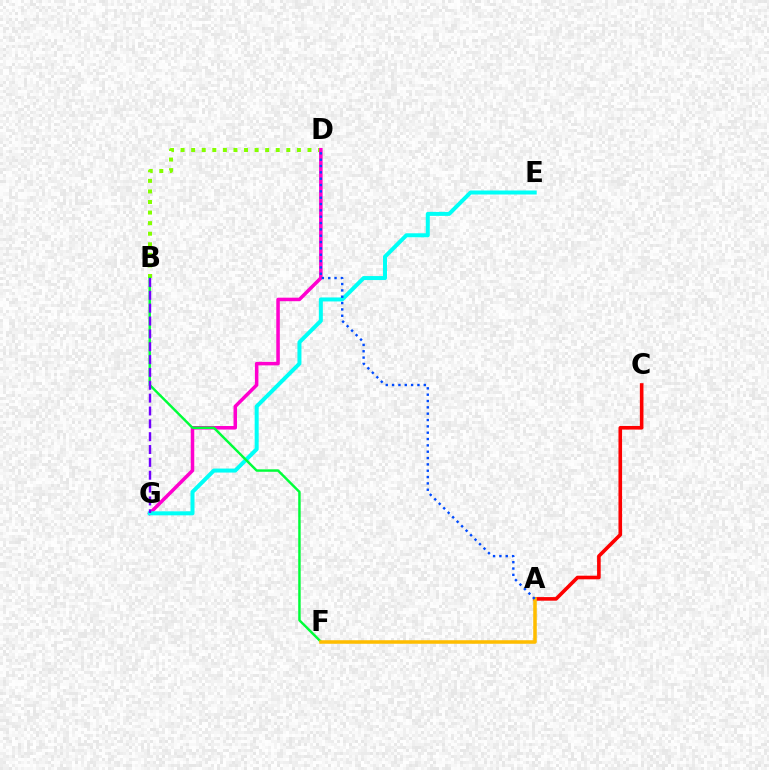{('B', 'D'): [{'color': '#84ff00', 'line_style': 'dotted', 'thickness': 2.87}], ('A', 'C'): [{'color': '#ff0000', 'line_style': 'solid', 'thickness': 2.6}], ('D', 'G'): [{'color': '#ff00cf', 'line_style': 'solid', 'thickness': 2.54}], ('E', 'G'): [{'color': '#00fff6', 'line_style': 'solid', 'thickness': 2.88}], ('B', 'F'): [{'color': '#00ff39', 'line_style': 'solid', 'thickness': 1.75}], ('A', 'F'): [{'color': '#ffbd00', 'line_style': 'solid', 'thickness': 2.55}], ('A', 'D'): [{'color': '#004bff', 'line_style': 'dotted', 'thickness': 1.72}], ('B', 'G'): [{'color': '#7200ff', 'line_style': 'dashed', 'thickness': 1.75}]}